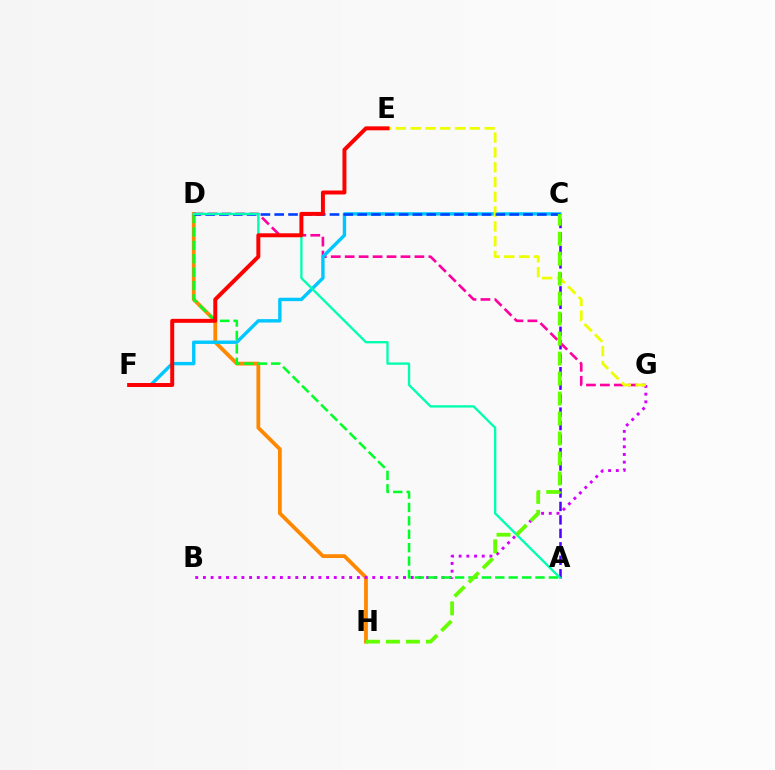{('D', 'H'): [{'color': '#ff8800', 'line_style': 'solid', 'thickness': 2.72}], ('A', 'C'): [{'color': '#4f00ff', 'line_style': 'dashed', 'thickness': 1.83}], ('D', 'G'): [{'color': '#ff00a0', 'line_style': 'dashed', 'thickness': 1.89}], ('C', 'F'): [{'color': '#00c7ff', 'line_style': 'solid', 'thickness': 2.45}], ('B', 'G'): [{'color': '#d600ff', 'line_style': 'dotted', 'thickness': 2.09}], ('A', 'D'): [{'color': '#00ff27', 'line_style': 'dashed', 'thickness': 1.82}, {'color': '#00ffaf', 'line_style': 'solid', 'thickness': 1.68}], ('E', 'G'): [{'color': '#eeff00', 'line_style': 'dashed', 'thickness': 2.01}], ('C', 'D'): [{'color': '#003fff', 'line_style': 'dashed', 'thickness': 1.88}], ('E', 'F'): [{'color': '#ff0000', 'line_style': 'solid', 'thickness': 2.85}], ('C', 'H'): [{'color': '#66ff00', 'line_style': 'dashed', 'thickness': 2.71}]}